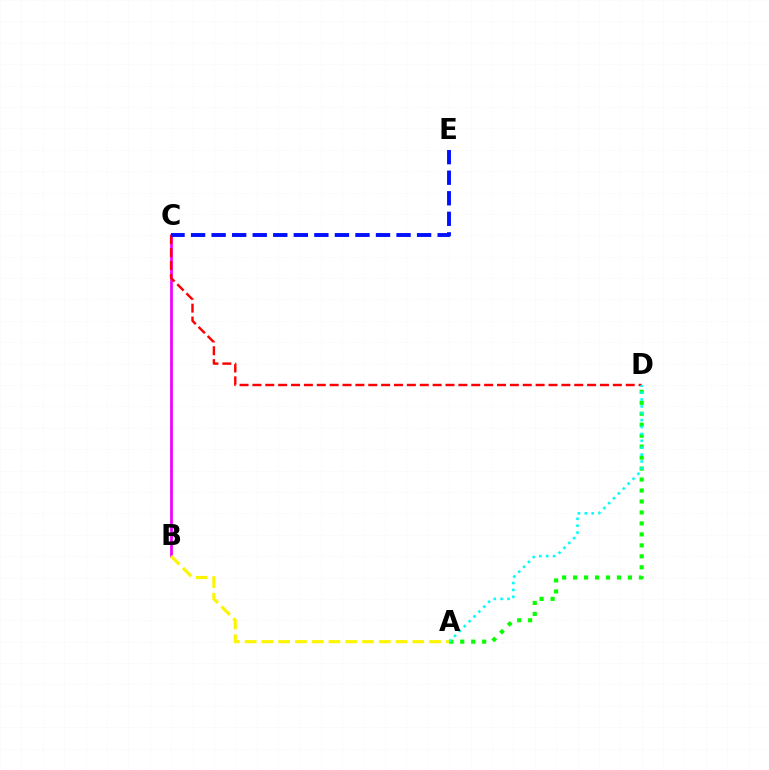{('A', 'D'): [{'color': '#08ff00', 'line_style': 'dotted', 'thickness': 2.98}, {'color': '#00fff6', 'line_style': 'dotted', 'thickness': 1.87}], ('B', 'C'): [{'color': '#ee00ff', 'line_style': 'solid', 'thickness': 1.96}], ('C', 'D'): [{'color': '#ff0000', 'line_style': 'dashed', 'thickness': 1.75}], ('A', 'B'): [{'color': '#fcf500', 'line_style': 'dashed', 'thickness': 2.28}], ('C', 'E'): [{'color': '#0010ff', 'line_style': 'dashed', 'thickness': 2.79}]}